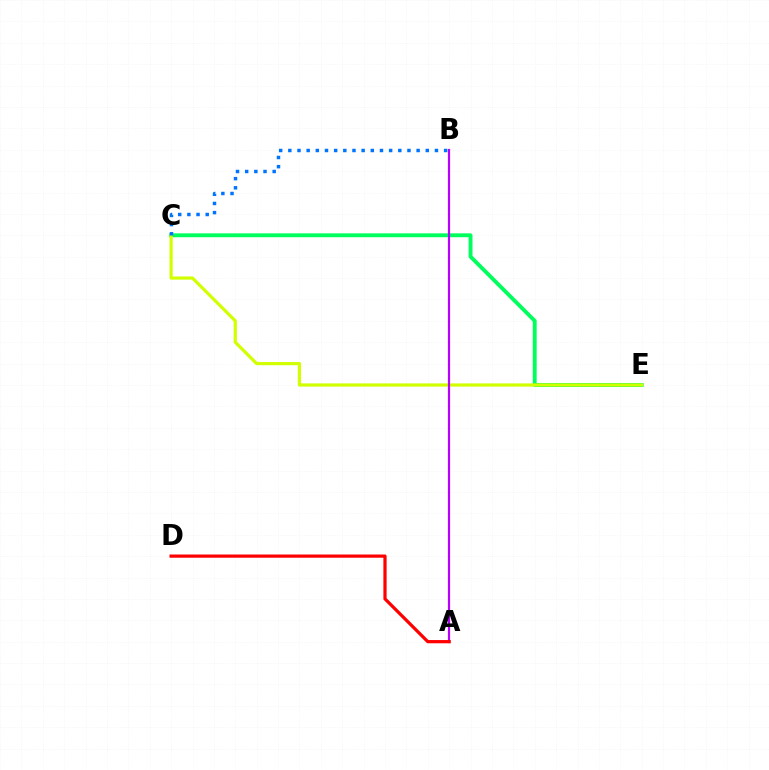{('C', 'E'): [{'color': '#00ff5c', 'line_style': 'solid', 'thickness': 2.79}, {'color': '#d1ff00', 'line_style': 'solid', 'thickness': 2.3}], ('B', 'C'): [{'color': '#0074ff', 'line_style': 'dotted', 'thickness': 2.49}], ('A', 'B'): [{'color': '#b900ff', 'line_style': 'solid', 'thickness': 1.59}], ('A', 'D'): [{'color': '#ff0000', 'line_style': 'solid', 'thickness': 2.32}]}